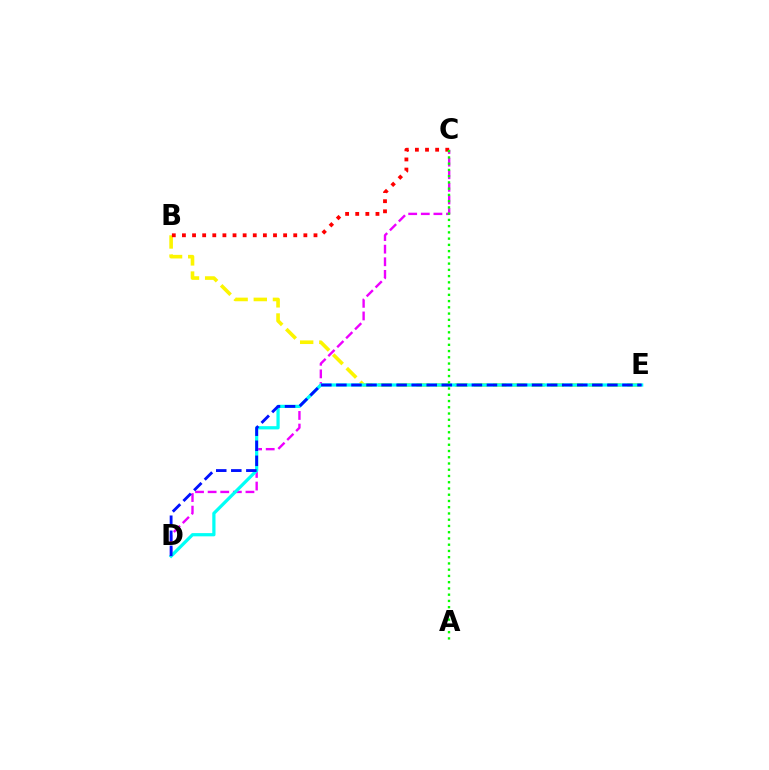{('B', 'E'): [{'color': '#fcf500', 'line_style': 'dashed', 'thickness': 2.6}], ('C', 'D'): [{'color': '#ee00ff', 'line_style': 'dashed', 'thickness': 1.71}], ('D', 'E'): [{'color': '#00fff6', 'line_style': 'solid', 'thickness': 2.33}, {'color': '#0010ff', 'line_style': 'dashed', 'thickness': 2.05}], ('B', 'C'): [{'color': '#ff0000', 'line_style': 'dotted', 'thickness': 2.75}], ('A', 'C'): [{'color': '#08ff00', 'line_style': 'dotted', 'thickness': 1.7}]}